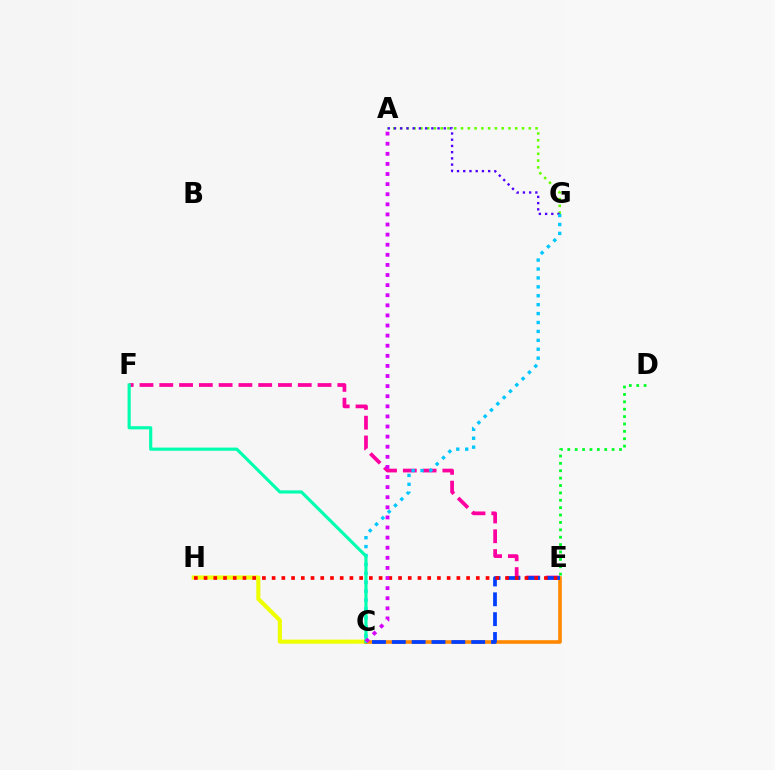{('C', 'H'): [{'color': '#eeff00', 'line_style': 'solid', 'thickness': 2.96}], ('C', 'E'): [{'color': '#ff8800', 'line_style': 'solid', 'thickness': 2.6}, {'color': '#003fff', 'line_style': 'dashed', 'thickness': 2.7}], ('A', 'G'): [{'color': '#66ff00', 'line_style': 'dotted', 'thickness': 1.84}, {'color': '#4f00ff', 'line_style': 'dotted', 'thickness': 1.69}], ('E', 'F'): [{'color': '#ff00a0', 'line_style': 'dashed', 'thickness': 2.69}], ('C', 'G'): [{'color': '#00c7ff', 'line_style': 'dotted', 'thickness': 2.42}], ('E', 'H'): [{'color': '#ff0000', 'line_style': 'dotted', 'thickness': 2.64}], ('D', 'E'): [{'color': '#00ff27', 'line_style': 'dotted', 'thickness': 2.01}], ('C', 'F'): [{'color': '#00ffaf', 'line_style': 'solid', 'thickness': 2.27}], ('A', 'C'): [{'color': '#d600ff', 'line_style': 'dotted', 'thickness': 2.74}]}